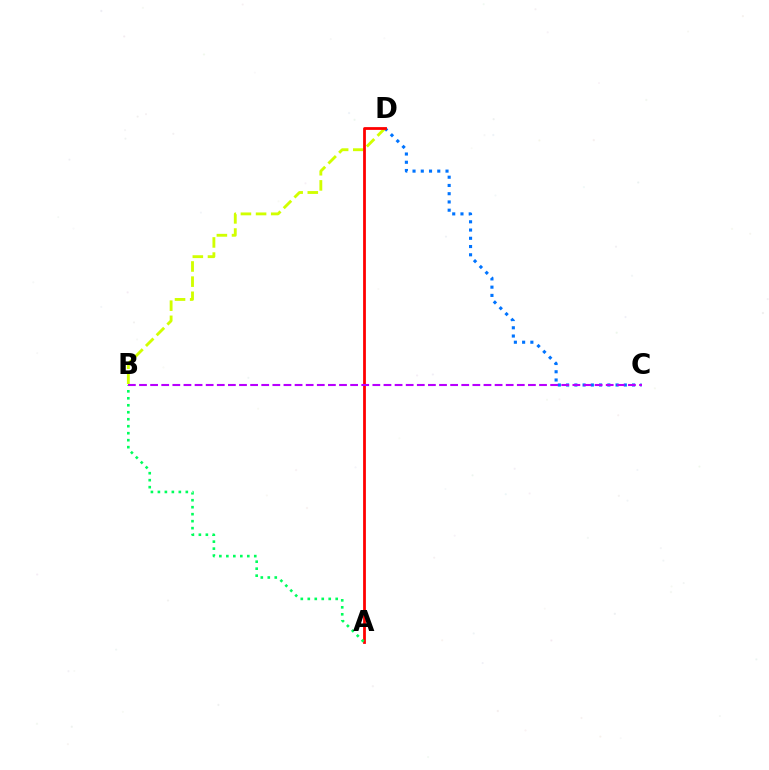{('C', 'D'): [{'color': '#0074ff', 'line_style': 'dotted', 'thickness': 2.24}], ('B', 'D'): [{'color': '#d1ff00', 'line_style': 'dashed', 'thickness': 2.06}], ('A', 'D'): [{'color': '#ff0000', 'line_style': 'solid', 'thickness': 2.0}], ('A', 'B'): [{'color': '#00ff5c', 'line_style': 'dotted', 'thickness': 1.9}], ('B', 'C'): [{'color': '#b900ff', 'line_style': 'dashed', 'thickness': 1.51}]}